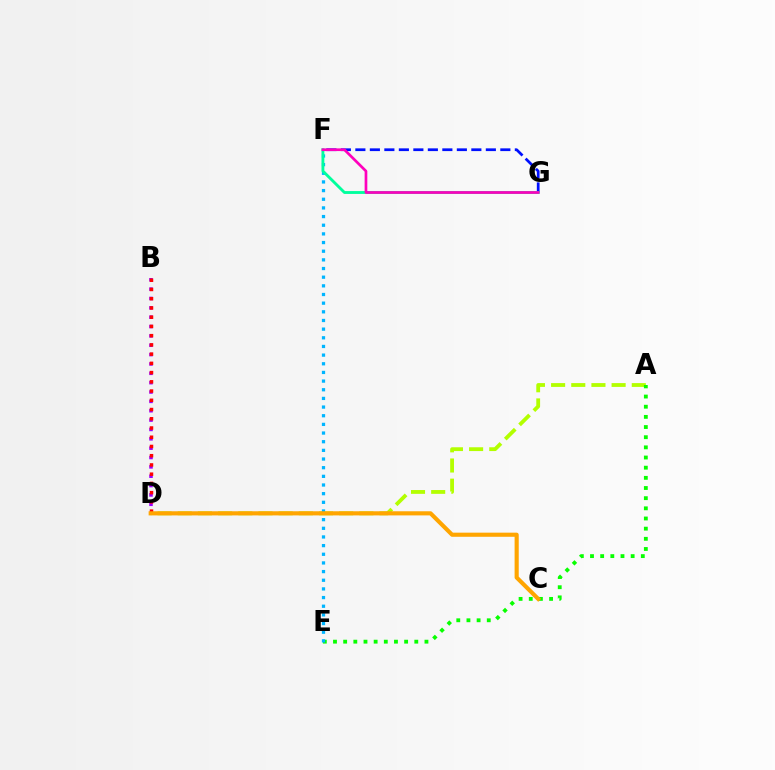{('A', 'D'): [{'color': '#b3ff00', 'line_style': 'dashed', 'thickness': 2.74}], ('B', 'D'): [{'color': '#9b00ff', 'line_style': 'dotted', 'thickness': 2.54}, {'color': '#ff0000', 'line_style': 'dotted', 'thickness': 2.51}], ('F', 'G'): [{'color': '#0010ff', 'line_style': 'dashed', 'thickness': 1.97}, {'color': '#00ff9d', 'line_style': 'solid', 'thickness': 2.06}, {'color': '#ff00bd', 'line_style': 'solid', 'thickness': 1.94}], ('A', 'E'): [{'color': '#08ff00', 'line_style': 'dotted', 'thickness': 2.76}], ('E', 'F'): [{'color': '#00b5ff', 'line_style': 'dotted', 'thickness': 2.35}], ('C', 'D'): [{'color': '#ffa500', 'line_style': 'solid', 'thickness': 2.97}]}